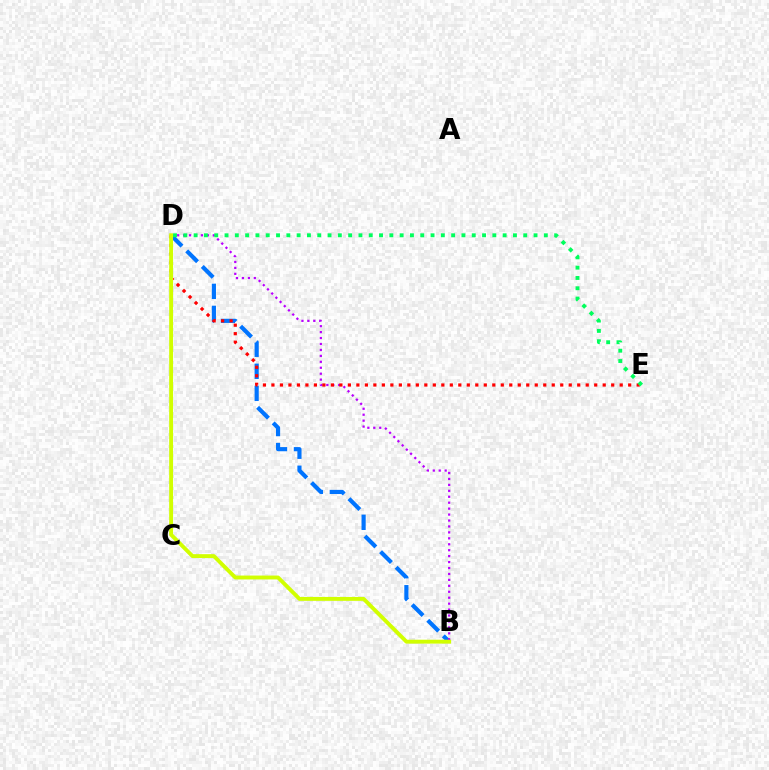{('B', 'D'): [{'color': '#0074ff', 'line_style': 'dashed', 'thickness': 2.99}, {'color': '#b900ff', 'line_style': 'dotted', 'thickness': 1.61}, {'color': '#d1ff00', 'line_style': 'solid', 'thickness': 2.8}], ('D', 'E'): [{'color': '#ff0000', 'line_style': 'dotted', 'thickness': 2.31}, {'color': '#00ff5c', 'line_style': 'dotted', 'thickness': 2.8}]}